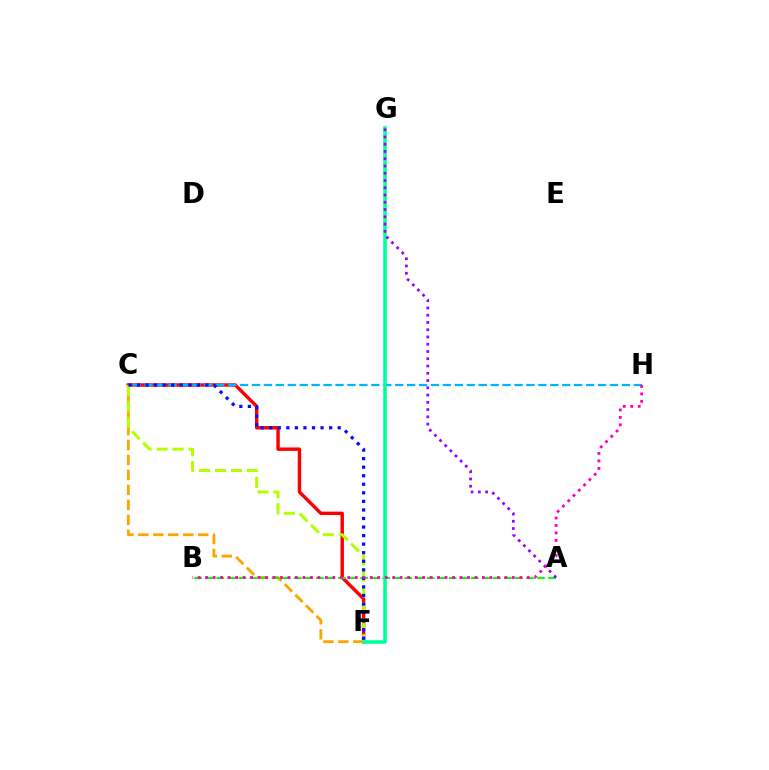{('C', 'F'): [{'color': '#ff0000', 'line_style': 'solid', 'thickness': 2.47}, {'color': '#ffa500', 'line_style': 'dashed', 'thickness': 2.03}, {'color': '#b3ff00', 'line_style': 'dashed', 'thickness': 2.17}, {'color': '#0010ff', 'line_style': 'dotted', 'thickness': 2.32}], ('C', 'H'): [{'color': '#00b5ff', 'line_style': 'dashed', 'thickness': 1.62}], ('A', 'B'): [{'color': '#08ff00', 'line_style': 'dashed', 'thickness': 1.5}], ('F', 'G'): [{'color': '#00ff9d', 'line_style': 'solid', 'thickness': 2.56}], ('A', 'G'): [{'color': '#9b00ff', 'line_style': 'dotted', 'thickness': 1.97}], ('B', 'H'): [{'color': '#ff00bd', 'line_style': 'dotted', 'thickness': 2.03}]}